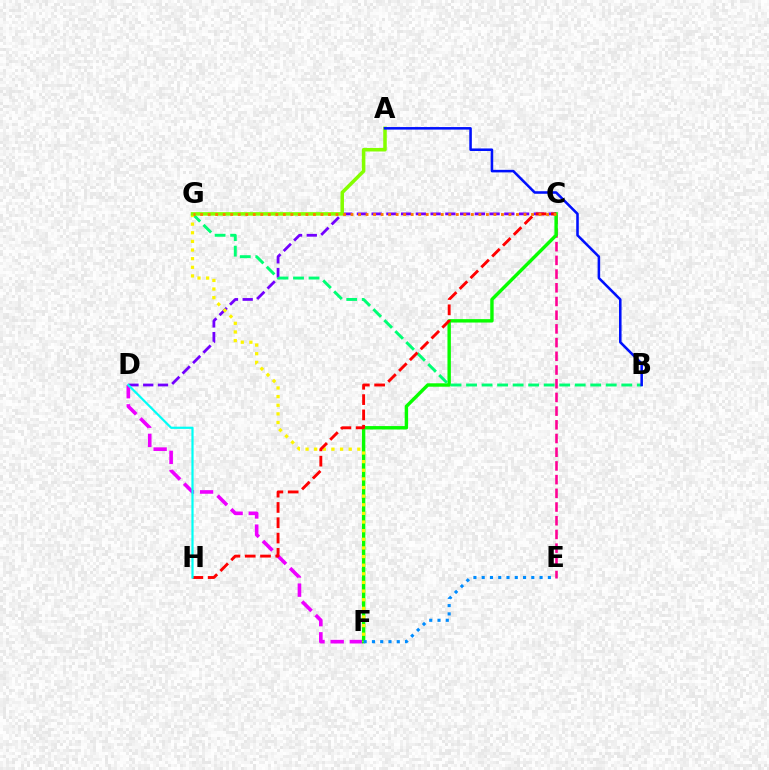{('C', 'D'): [{'color': '#7200ff', 'line_style': 'dashed', 'thickness': 2.0}], ('D', 'F'): [{'color': '#ee00ff', 'line_style': 'dashed', 'thickness': 2.61}], ('C', 'E'): [{'color': '#ff0094', 'line_style': 'dashed', 'thickness': 1.86}], ('C', 'F'): [{'color': '#08ff00', 'line_style': 'solid', 'thickness': 2.45}], ('B', 'G'): [{'color': '#00ff74', 'line_style': 'dashed', 'thickness': 2.11}], ('F', 'G'): [{'color': '#fcf500', 'line_style': 'dotted', 'thickness': 2.34}], ('A', 'G'): [{'color': '#84ff00', 'line_style': 'solid', 'thickness': 2.54}], ('C', 'H'): [{'color': '#ff0000', 'line_style': 'dashed', 'thickness': 2.08}], ('A', 'B'): [{'color': '#0010ff', 'line_style': 'solid', 'thickness': 1.84}], ('D', 'H'): [{'color': '#00fff6', 'line_style': 'solid', 'thickness': 1.58}], ('E', 'F'): [{'color': '#008cff', 'line_style': 'dotted', 'thickness': 2.25}], ('C', 'G'): [{'color': '#ff7c00', 'line_style': 'dotted', 'thickness': 2.04}]}